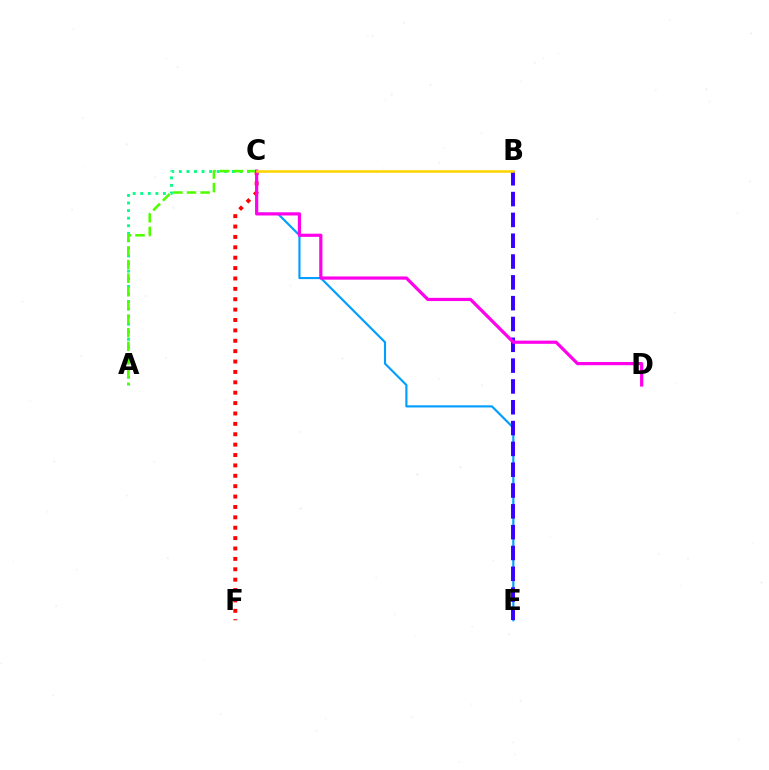{('A', 'C'): [{'color': '#00ff86', 'line_style': 'dotted', 'thickness': 2.06}, {'color': '#4fff00', 'line_style': 'dashed', 'thickness': 1.85}], ('C', 'E'): [{'color': '#009eff', 'line_style': 'solid', 'thickness': 1.54}], ('C', 'F'): [{'color': '#ff0000', 'line_style': 'dotted', 'thickness': 2.82}], ('B', 'E'): [{'color': '#3700ff', 'line_style': 'dashed', 'thickness': 2.83}], ('C', 'D'): [{'color': '#ff00ed', 'line_style': 'solid', 'thickness': 2.3}], ('B', 'C'): [{'color': '#ffd500', 'line_style': 'solid', 'thickness': 1.86}]}